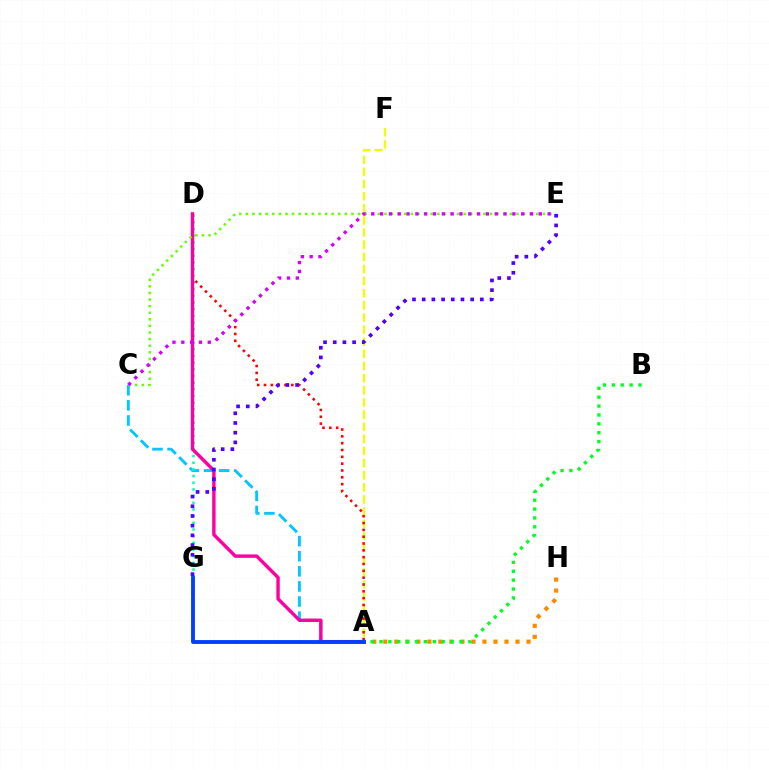{('A', 'H'): [{'color': '#ff8800', 'line_style': 'dotted', 'thickness': 2.99}], ('A', 'C'): [{'color': '#00c7ff', 'line_style': 'dashed', 'thickness': 2.05}], ('D', 'G'): [{'color': '#00ffaf', 'line_style': 'dotted', 'thickness': 1.81}], ('A', 'F'): [{'color': '#eeff00', 'line_style': 'dashed', 'thickness': 1.65}], ('A', 'D'): [{'color': '#ff0000', 'line_style': 'dotted', 'thickness': 1.85}, {'color': '#ff00a0', 'line_style': 'solid', 'thickness': 2.45}], ('A', 'B'): [{'color': '#00ff27', 'line_style': 'dotted', 'thickness': 2.41}], ('A', 'G'): [{'color': '#003fff', 'line_style': 'solid', 'thickness': 2.77}], ('C', 'E'): [{'color': '#66ff00', 'line_style': 'dotted', 'thickness': 1.79}, {'color': '#d600ff', 'line_style': 'dotted', 'thickness': 2.4}], ('E', 'G'): [{'color': '#4f00ff', 'line_style': 'dotted', 'thickness': 2.63}]}